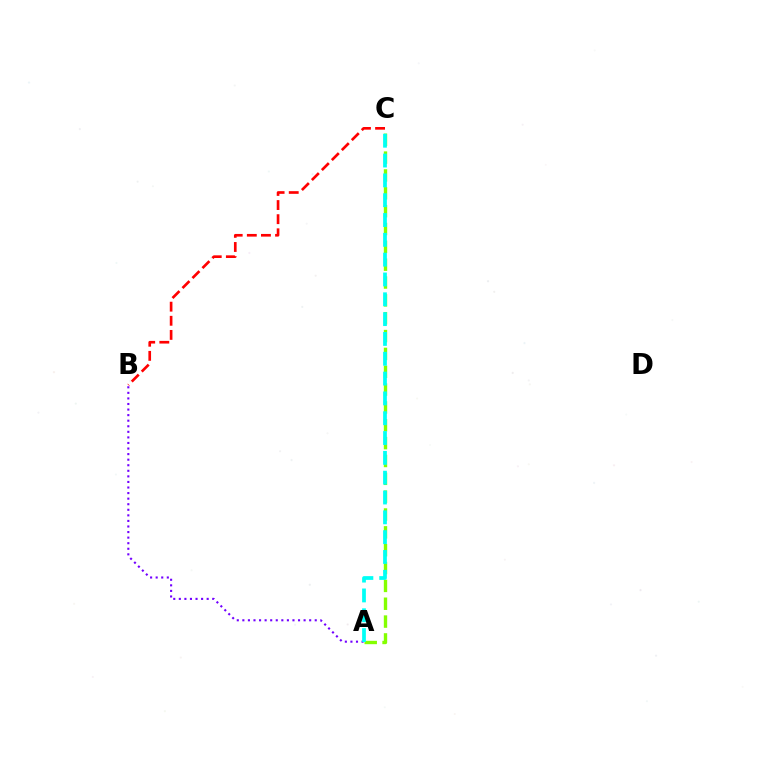{('B', 'C'): [{'color': '#ff0000', 'line_style': 'dashed', 'thickness': 1.92}], ('A', 'B'): [{'color': '#7200ff', 'line_style': 'dotted', 'thickness': 1.51}], ('A', 'C'): [{'color': '#84ff00', 'line_style': 'dashed', 'thickness': 2.42}, {'color': '#00fff6', 'line_style': 'dashed', 'thickness': 2.69}]}